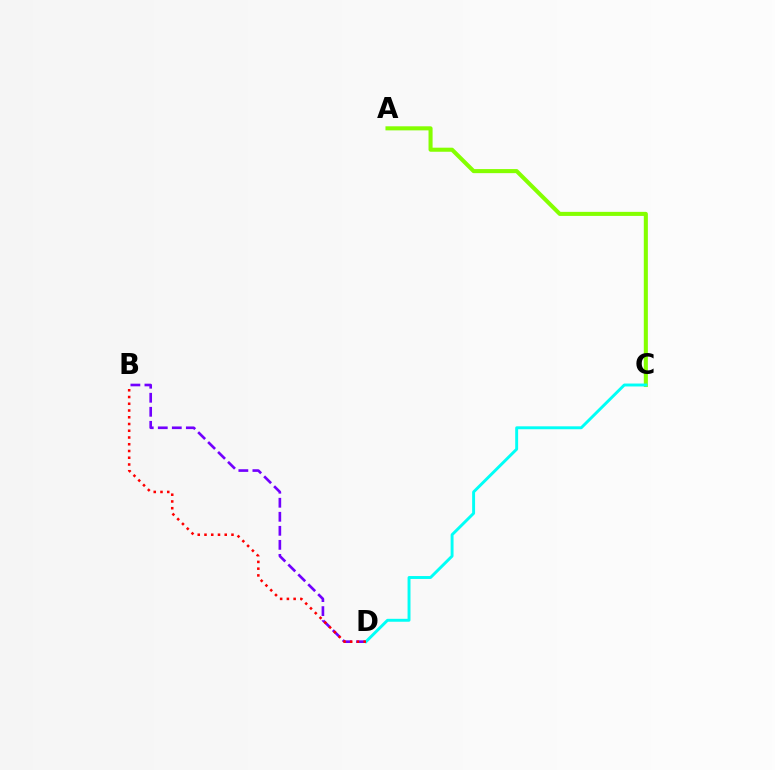{('B', 'D'): [{'color': '#7200ff', 'line_style': 'dashed', 'thickness': 1.91}, {'color': '#ff0000', 'line_style': 'dotted', 'thickness': 1.83}], ('A', 'C'): [{'color': '#84ff00', 'line_style': 'solid', 'thickness': 2.93}], ('C', 'D'): [{'color': '#00fff6', 'line_style': 'solid', 'thickness': 2.1}]}